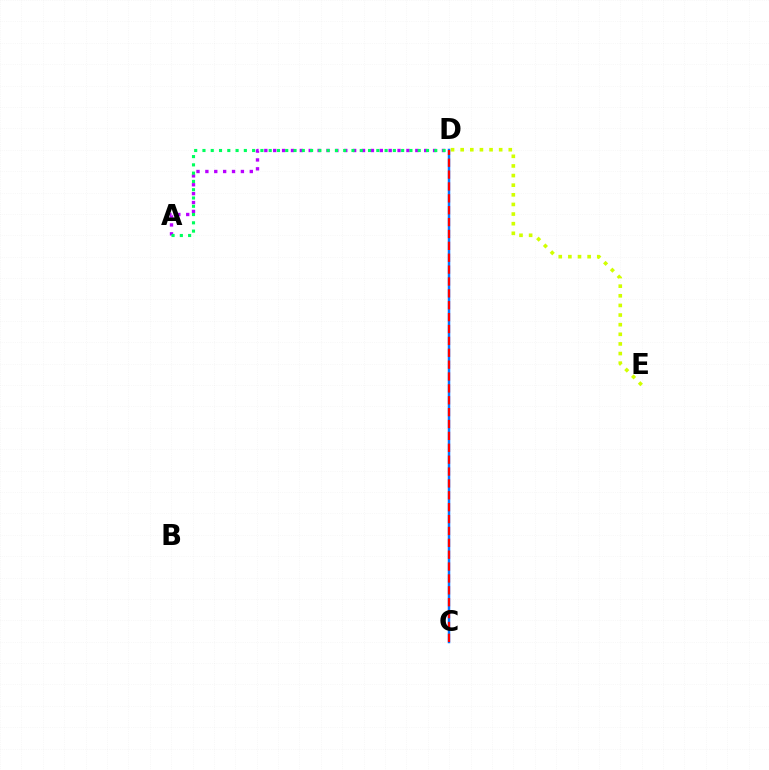{('A', 'D'): [{'color': '#b900ff', 'line_style': 'dotted', 'thickness': 2.41}, {'color': '#00ff5c', 'line_style': 'dotted', 'thickness': 2.25}], ('D', 'E'): [{'color': '#d1ff00', 'line_style': 'dotted', 'thickness': 2.62}], ('C', 'D'): [{'color': '#0074ff', 'line_style': 'solid', 'thickness': 1.79}, {'color': '#ff0000', 'line_style': 'dashed', 'thickness': 1.61}]}